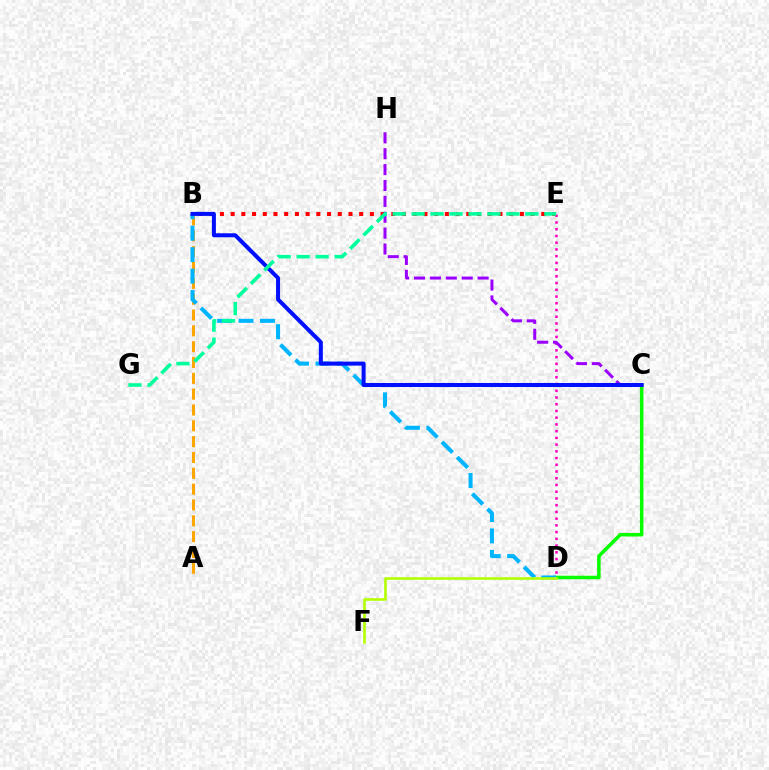{('C', 'D'): [{'color': '#08ff00', 'line_style': 'solid', 'thickness': 2.54}], ('A', 'B'): [{'color': '#ffa500', 'line_style': 'dashed', 'thickness': 2.15}], ('D', 'E'): [{'color': '#ff00bd', 'line_style': 'dotted', 'thickness': 1.83}], ('B', 'D'): [{'color': '#00b5ff', 'line_style': 'dashed', 'thickness': 2.91}], ('B', 'E'): [{'color': '#ff0000', 'line_style': 'dotted', 'thickness': 2.91}], ('C', 'H'): [{'color': '#9b00ff', 'line_style': 'dashed', 'thickness': 2.16}], ('D', 'F'): [{'color': '#b3ff00', 'line_style': 'solid', 'thickness': 1.87}], ('B', 'C'): [{'color': '#0010ff', 'line_style': 'solid', 'thickness': 2.89}], ('E', 'G'): [{'color': '#00ff9d', 'line_style': 'dashed', 'thickness': 2.58}]}